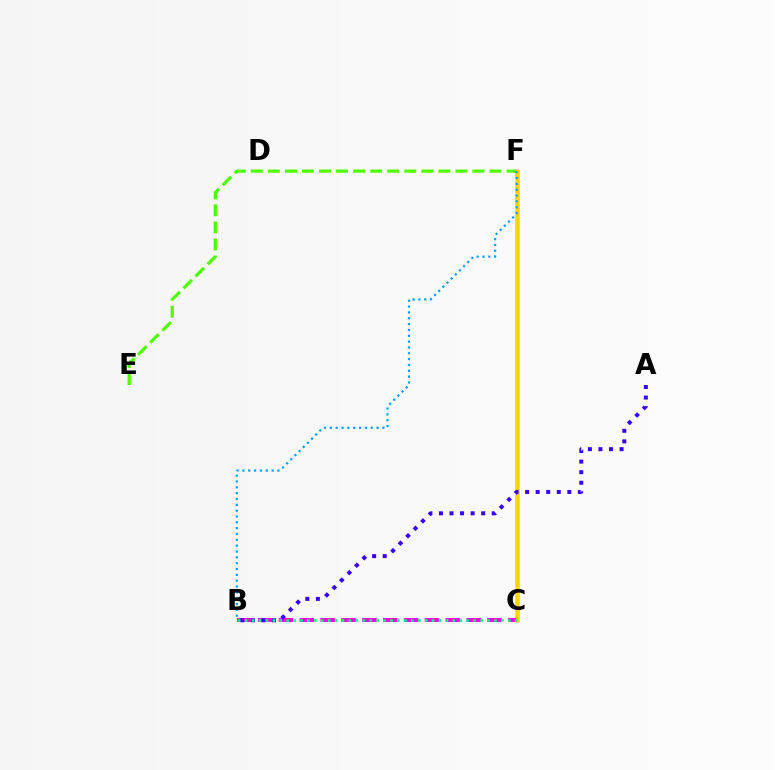{('E', 'F'): [{'color': '#4fff00', 'line_style': 'dashed', 'thickness': 2.32}], ('B', 'C'): [{'color': '#ff00ed', 'line_style': 'dashed', 'thickness': 2.83}, {'color': '#00ff86', 'line_style': 'dotted', 'thickness': 1.88}], ('C', 'F'): [{'color': '#ff0000', 'line_style': 'solid', 'thickness': 2.45}, {'color': '#ffd500', 'line_style': 'solid', 'thickness': 2.23}], ('A', 'B'): [{'color': '#3700ff', 'line_style': 'dotted', 'thickness': 2.87}], ('B', 'F'): [{'color': '#009eff', 'line_style': 'dotted', 'thickness': 1.59}]}